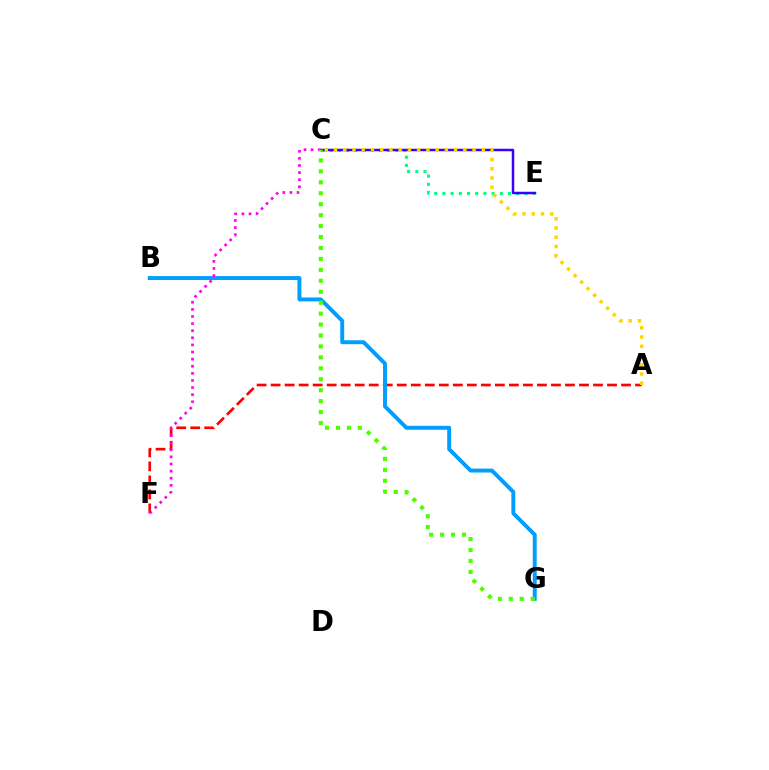{('C', 'E'): [{'color': '#00ff86', 'line_style': 'dotted', 'thickness': 2.23}, {'color': '#3700ff', 'line_style': 'solid', 'thickness': 1.78}], ('A', 'F'): [{'color': '#ff0000', 'line_style': 'dashed', 'thickness': 1.9}], ('A', 'C'): [{'color': '#ffd500', 'line_style': 'dotted', 'thickness': 2.51}], ('B', 'G'): [{'color': '#009eff', 'line_style': 'solid', 'thickness': 2.83}], ('C', 'F'): [{'color': '#ff00ed', 'line_style': 'dotted', 'thickness': 1.93}], ('C', 'G'): [{'color': '#4fff00', 'line_style': 'dotted', 'thickness': 2.97}]}